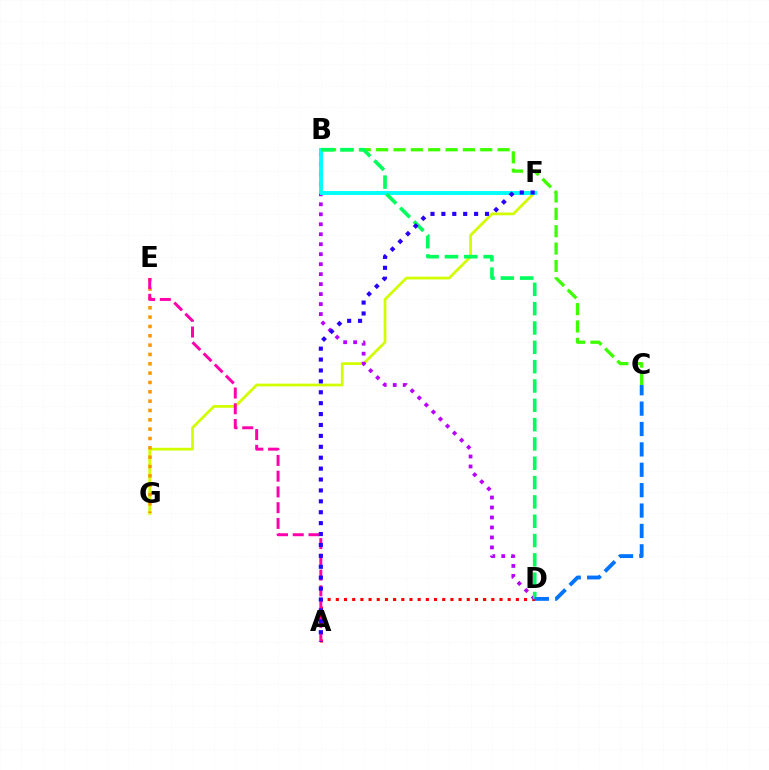{('B', 'C'): [{'color': '#3dff00', 'line_style': 'dashed', 'thickness': 2.36}], ('F', 'G'): [{'color': '#d1ff00', 'line_style': 'solid', 'thickness': 1.99}], ('E', 'G'): [{'color': '#ff9400', 'line_style': 'dotted', 'thickness': 2.54}], ('A', 'D'): [{'color': '#ff0000', 'line_style': 'dotted', 'thickness': 2.22}], ('B', 'D'): [{'color': '#b900ff', 'line_style': 'dotted', 'thickness': 2.71}, {'color': '#00ff5c', 'line_style': 'dashed', 'thickness': 2.63}], ('B', 'F'): [{'color': '#00fff6', 'line_style': 'solid', 'thickness': 2.82}], ('C', 'D'): [{'color': '#0074ff', 'line_style': 'dashed', 'thickness': 2.77}], ('A', 'E'): [{'color': '#ff00ac', 'line_style': 'dashed', 'thickness': 2.14}], ('A', 'F'): [{'color': '#2500ff', 'line_style': 'dotted', 'thickness': 2.96}]}